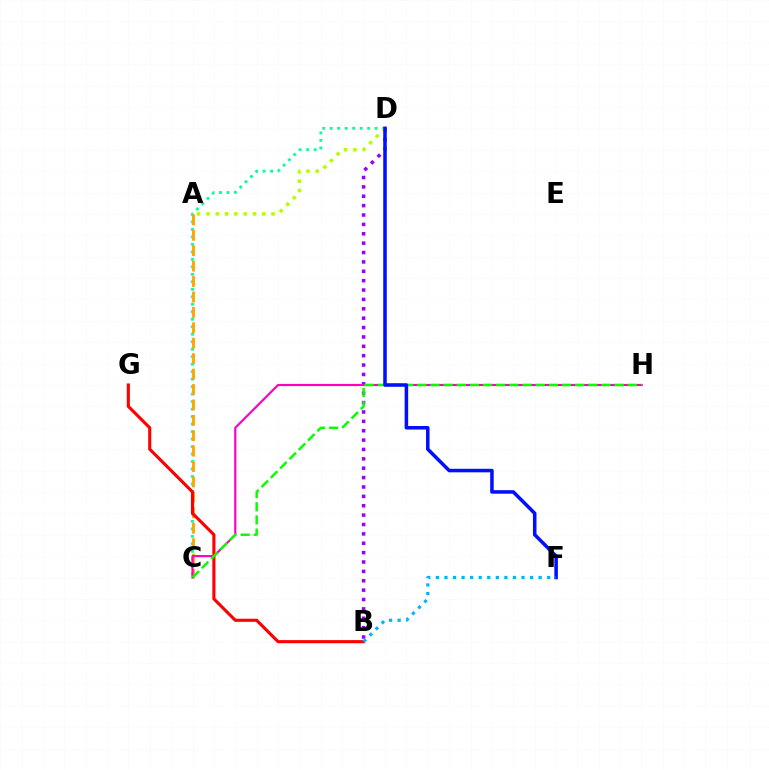{('C', 'D'): [{'color': '#00ff9d', 'line_style': 'dotted', 'thickness': 2.03}], ('A', 'C'): [{'color': '#ffa500', 'line_style': 'dashed', 'thickness': 2.09}], ('B', 'D'): [{'color': '#9b00ff', 'line_style': 'dotted', 'thickness': 2.55}], ('C', 'H'): [{'color': '#ff00bd', 'line_style': 'solid', 'thickness': 1.55}, {'color': '#08ff00', 'line_style': 'dashed', 'thickness': 1.79}], ('B', 'G'): [{'color': '#ff0000', 'line_style': 'solid', 'thickness': 2.24}], ('A', 'D'): [{'color': '#b3ff00', 'line_style': 'dotted', 'thickness': 2.53}], ('D', 'F'): [{'color': '#0010ff', 'line_style': 'solid', 'thickness': 2.54}], ('B', 'F'): [{'color': '#00b5ff', 'line_style': 'dotted', 'thickness': 2.33}]}